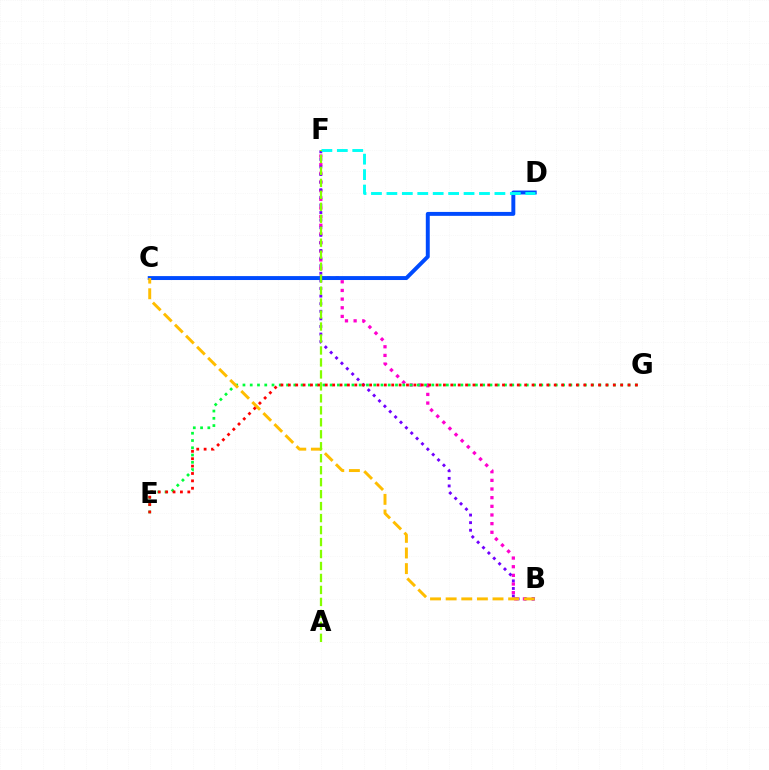{('B', 'F'): [{'color': '#ff00cf', 'line_style': 'dotted', 'thickness': 2.35}, {'color': '#7200ff', 'line_style': 'dotted', 'thickness': 2.06}], ('E', 'G'): [{'color': '#00ff39', 'line_style': 'dotted', 'thickness': 1.97}, {'color': '#ff0000', 'line_style': 'dotted', 'thickness': 2.01}], ('C', 'D'): [{'color': '#004bff', 'line_style': 'solid', 'thickness': 2.83}], ('D', 'F'): [{'color': '#00fff6', 'line_style': 'dashed', 'thickness': 2.1}], ('B', 'C'): [{'color': '#ffbd00', 'line_style': 'dashed', 'thickness': 2.12}], ('A', 'F'): [{'color': '#84ff00', 'line_style': 'dashed', 'thickness': 1.63}]}